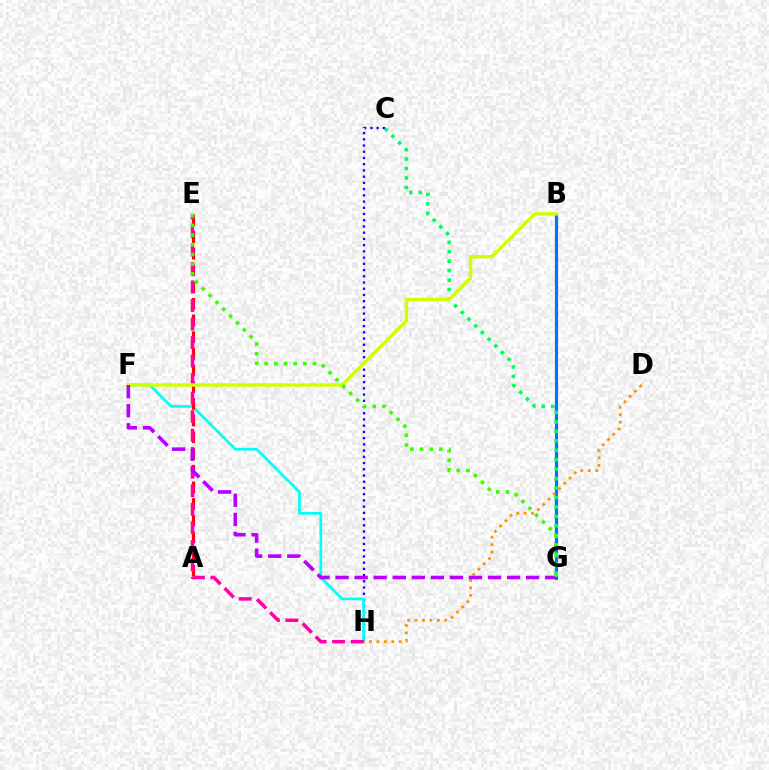{('B', 'G'): [{'color': '#0074ff', 'line_style': 'solid', 'thickness': 2.28}], ('C', 'H'): [{'color': '#2500ff', 'line_style': 'dotted', 'thickness': 1.69}], ('F', 'H'): [{'color': '#00fff6', 'line_style': 'solid', 'thickness': 1.94}], ('C', 'G'): [{'color': '#00ff5c', 'line_style': 'dotted', 'thickness': 2.57}], ('D', 'H'): [{'color': '#ff9400', 'line_style': 'dotted', 'thickness': 2.02}], ('A', 'E'): [{'color': '#ff0000', 'line_style': 'dashed', 'thickness': 2.27}], ('E', 'H'): [{'color': '#ff00ac', 'line_style': 'dashed', 'thickness': 2.52}], ('B', 'F'): [{'color': '#d1ff00', 'line_style': 'solid', 'thickness': 2.45}], ('F', 'G'): [{'color': '#b900ff', 'line_style': 'dashed', 'thickness': 2.59}], ('E', 'G'): [{'color': '#3dff00', 'line_style': 'dotted', 'thickness': 2.63}]}